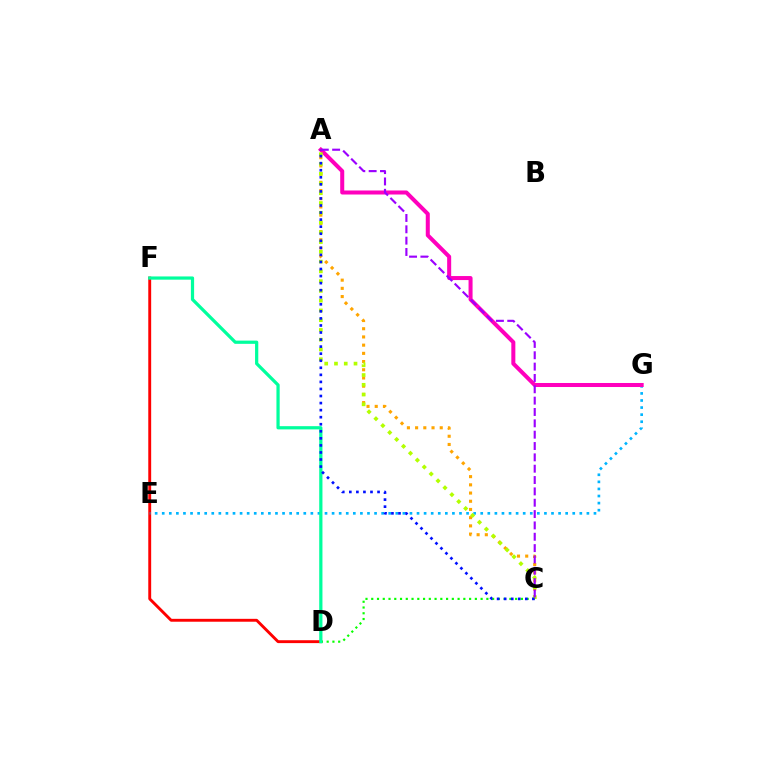{('D', 'F'): [{'color': '#ff0000', 'line_style': 'solid', 'thickness': 2.08}, {'color': '#00ff9d', 'line_style': 'solid', 'thickness': 2.32}], ('A', 'C'): [{'color': '#ffa500', 'line_style': 'dotted', 'thickness': 2.23}, {'color': '#b3ff00', 'line_style': 'dotted', 'thickness': 2.65}, {'color': '#0010ff', 'line_style': 'dotted', 'thickness': 1.92}, {'color': '#9b00ff', 'line_style': 'dashed', 'thickness': 1.54}], ('E', 'G'): [{'color': '#00b5ff', 'line_style': 'dotted', 'thickness': 1.92}], ('A', 'G'): [{'color': '#ff00bd', 'line_style': 'solid', 'thickness': 2.89}], ('C', 'D'): [{'color': '#08ff00', 'line_style': 'dotted', 'thickness': 1.56}]}